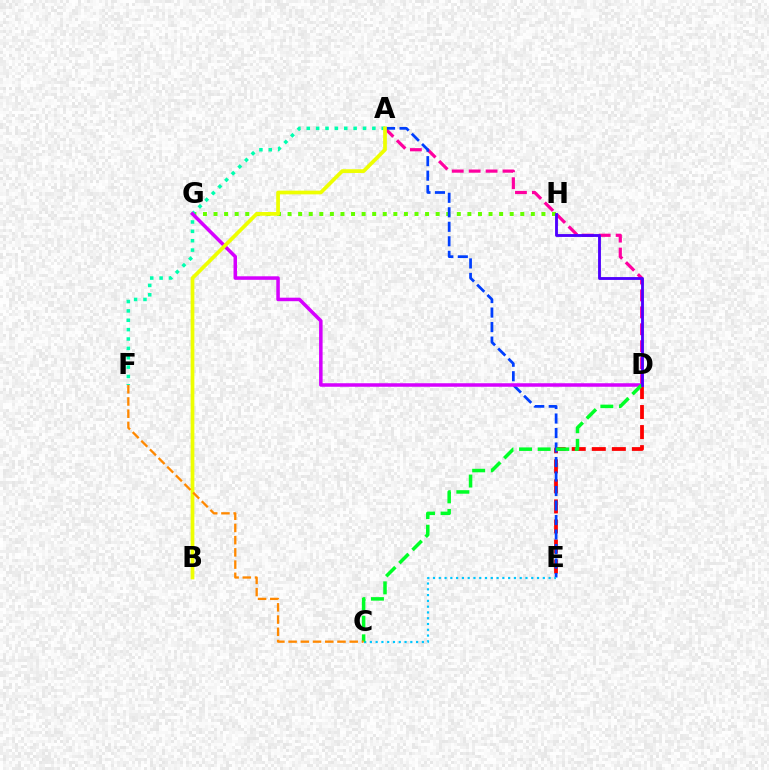{('D', 'E'): [{'color': '#ff0000', 'line_style': 'dashed', 'thickness': 2.72}], ('G', 'H'): [{'color': '#66ff00', 'line_style': 'dotted', 'thickness': 2.87}], ('A', 'F'): [{'color': '#00ffaf', 'line_style': 'dotted', 'thickness': 2.55}], ('A', 'D'): [{'color': '#ff00a0', 'line_style': 'dashed', 'thickness': 2.3}], ('A', 'E'): [{'color': '#003fff', 'line_style': 'dashed', 'thickness': 1.97}], ('C', 'E'): [{'color': '#00c7ff', 'line_style': 'dotted', 'thickness': 1.57}], ('D', 'G'): [{'color': '#d600ff', 'line_style': 'solid', 'thickness': 2.53}], ('C', 'D'): [{'color': '#00ff27', 'line_style': 'dashed', 'thickness': 2.53}], ('D', 'H'): [{'color': '#4f00ff', 'line_style': 'solid', 'thickness': 2.05}], ('A', 'B'): [{'color': '#eeff00', 'line_style': 'solid', 'thickness': 2.68}], ('C', 'F'): [{'color': '#ff8800', 'line_style': 'dashed', 'thickness': 1.66}]}